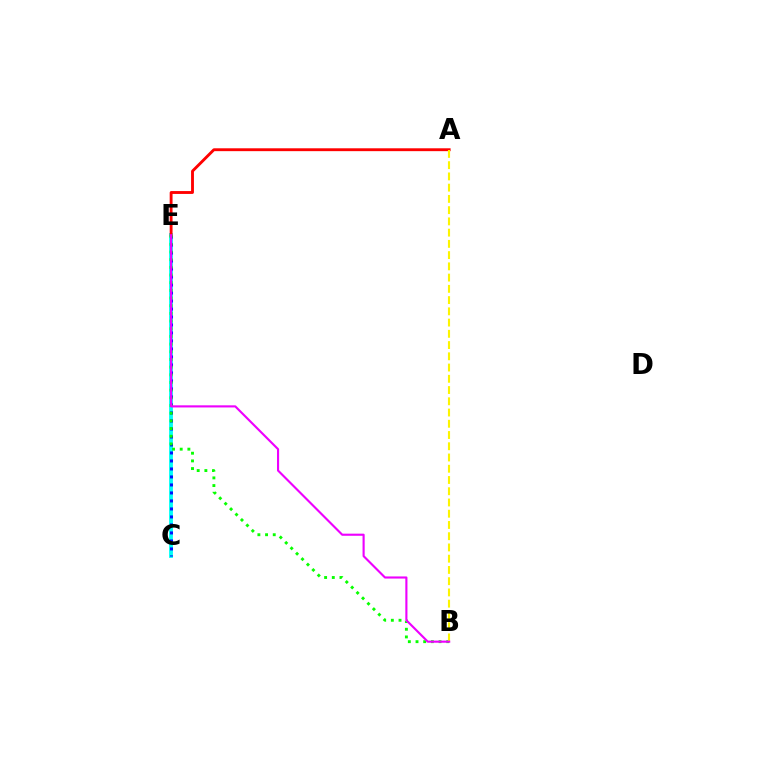{('C', 'E'): [{'color': '#00fff6', 'line_style': 'solid', 'thickness': 2.75}, {'color': '#0010ff', 'line_style': 'dotted', 'thickness': 2.17}], ('A', 'E'): [{'color': '#ff0000', 'line_style': 'solid', 'thickness': 2.06}], ('B', 'E'): [{'color': '#08ff00', 'line_style': 'dotted', 'thickness': 2.09}, {'color': '#ee00ff', 'line_style': 'solid', 'thickness': 1.53}], ('A', 'B'): [{'color': '#fcf500', 'line_style': 'dashed', 'thickness': 1.53}]}